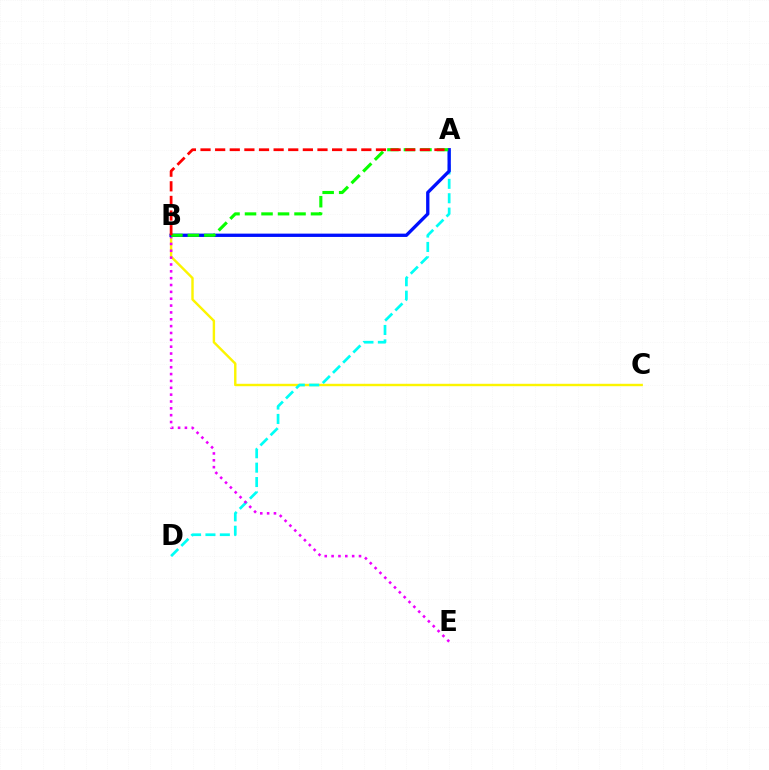{('B', 'C'): [{'color': '#fcf500', 'line_style': 'solid', 'thickness': 1.74}], ('A', 'D'): [{'color': '#00fff6', 'line_style': 'dashed', 'thickness': 1.96}], ('B', 'E'): [{'color': '#ee00ff', 'line_style': 'dotted', 'thickness': 1.86}], ('A', 'B'): [{'color': '#0010ff', 'line_style': 'solid', 'thickness': 2.39}, {'color': '#08ff00', 'line_style': 'dashed', 'thickness': 2.24}, {'color': '#ff0000', 'line_style': 'dashed', 'thickness': 1.99}]}